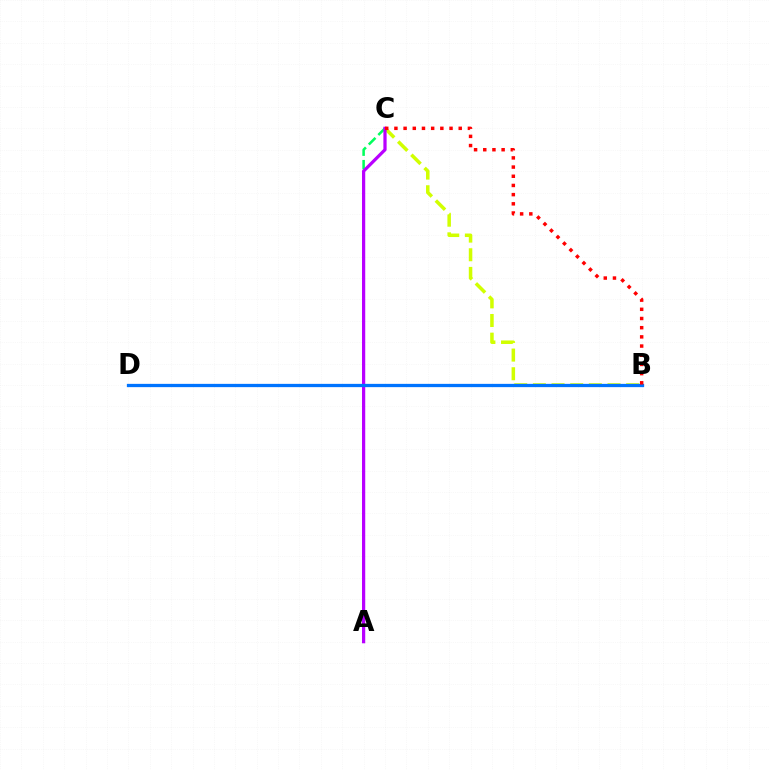{('B', 'C'): [{'color': '#d1ff00', 'line_style': 'dashed', 'thickness': 2.53}, {'color': '#ff0000', 'line_style': 'dotted', 'thickness': 2.5}], ('A', 'C'): [{'color': '#00ff5c', 'line_style': 'dashed', 'thickness': 1.83}, {'color': '#b900ff', 'line_style': 'solid', 'thickness': 2.33}], ('B', 'D'): [{'color': '#0074ff', 'line_style': 'solid', 'thickness': 2.36}]}